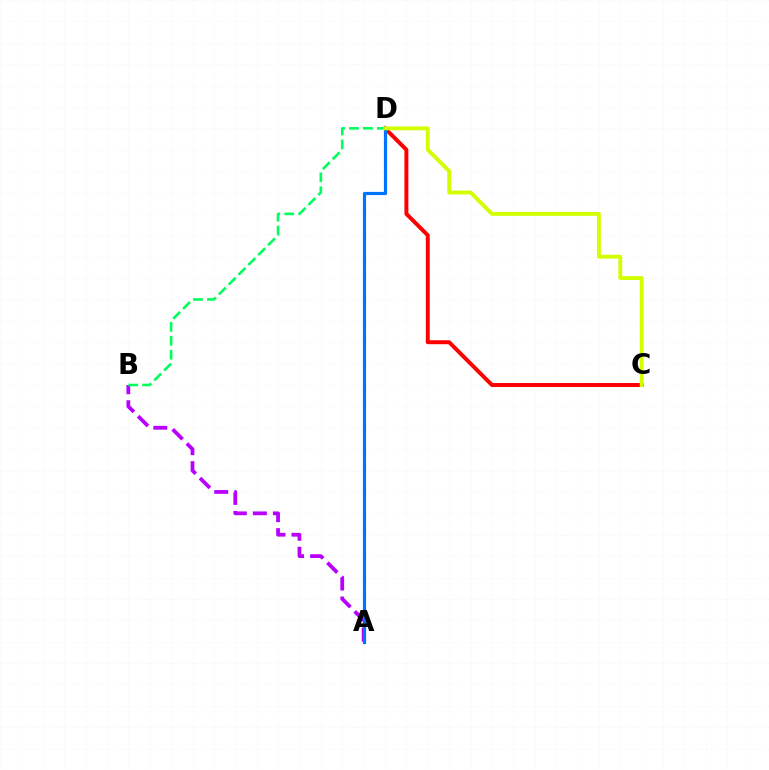{('C', 'D'): [{'color': '#ff0000', 'line_style': 'solid', 'thickness': 2.84}, {'color': '#d1ff00', 'line_style': 'solid', 'thickness': 2.79}], ('A', 'B'): [{'color': '#b900ff', 'line_style': 'dashed', 'thickness': 2.72}], ('B', 'D'): [{'color': '#00ff5c', 'line_style': 'dashed', 'thickness': 1.89}], ('A', 'D'): [{'color': '#0074ff', 'line_style': 'solid', 'thickness': 2.29}]}